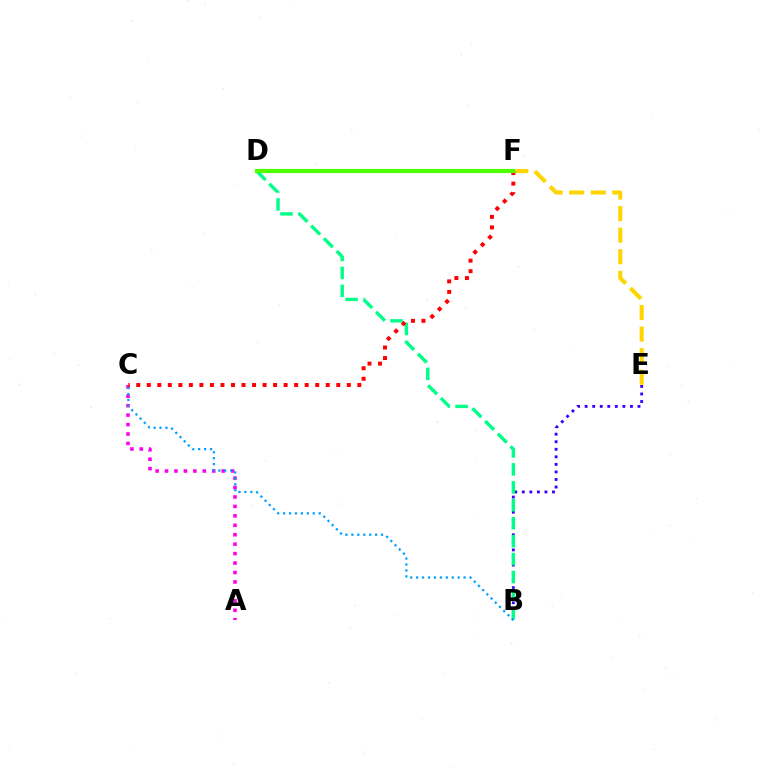{('B', 'E'): [{'color': '#3700ff', 'line_style': 'dotted', 'thickness': 2.05}], ('A', 'C'): [{'color': '#ff00ed', 'line_style': 'dotted', 'thickness': 2.57}], ('B', 'D'): [{'color': '#00ff86', 'line_style': 'dashed', 'thickness': 2.44}], ('E', 'F'): [{'color': '#ffd500', 'line_style': 'dashed', 'thickness': 2.93}], ('B', 'C'): [{'color': '#009eff', 'line_style': 'dotted', 'thickness': 1.61}], ('C', 'F'): [{'color': '#ff0000', 'line_style': 'dotted', 'thickness': 2.86}], ('D', 'F'): [{'color': '#4fff00', 'line_style': 'solid', 'thickness': 3.0}]}